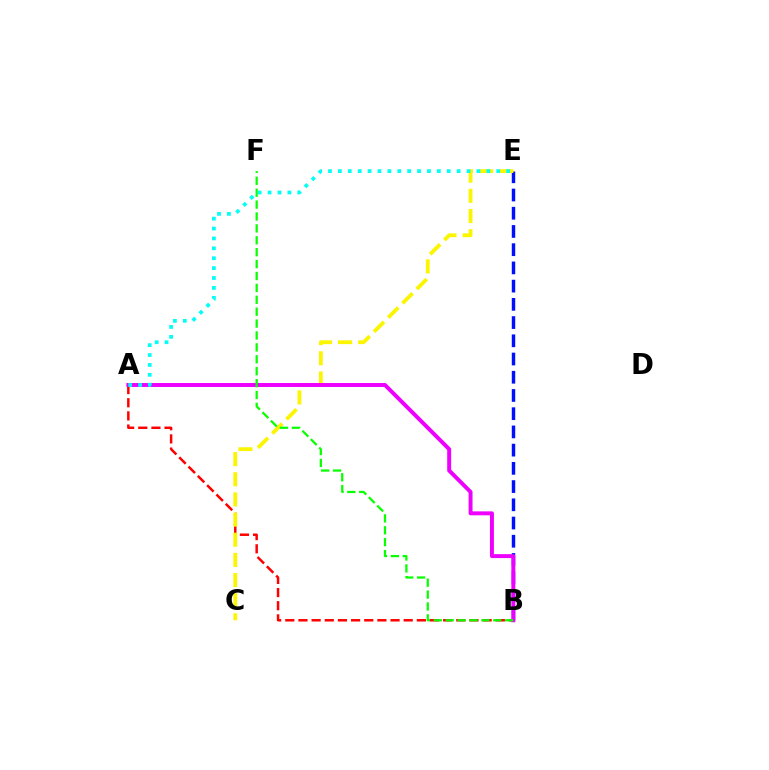{('B', 'E'): [{'color': '#0010ff', 'line_style': 'dashed', 'thickness': 2.48}], ('A', 'B'): [{'color': '#ff0000', 'line_style': 'dashed', 'thickness': 1.79}, {'color': '#ee00ff', 'line_style': 'solid', 'thickness': 2.84}], ('C', 'E'): [{'color': '#fcf500', 'line_style': 'dashed', 'thickness': 2.74}], ('B', 'F'): [{'color': '#08ff00', 'line_style': 'dashed', 'thickness': 1.62}], ('A', 'E'): [{'color': '#00fff6', 'line_style': 'dotted', 'thickness': 2.69}]}